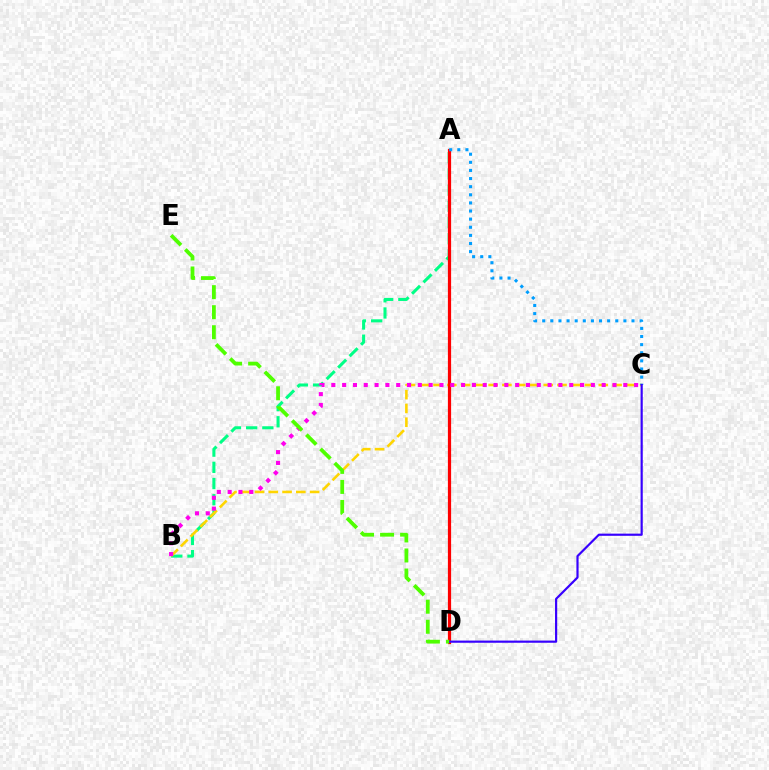{('A', 'B'): [{'color': '#00ff86', 'line_style': 'dashed', 'thickness': 2.2}], ('B', 'C'): [{'color': '#ffd500', 'line_style': 'dashed', 'thickness': 1.87}, {'color': '#ff00ed', 'line_style': 'dotted', 'thickness': 2.94}], ('A', 'D'): [{'color': '#ff0000', 'line_style': 'solid', 'thickness': 2.31}], ('A', 'C'): [{'color': '#009eff', 'line_style': 'dotted', 'thickness': 2.21}], ('C', 'D'): [{'color': '#3700ff', 'line_style': 'solid', 'thickness': 1.57}], ('D', 'E'): [{'color': '#4fff00', 'line_style': 'dashed', 'thickness': 2.72}]}